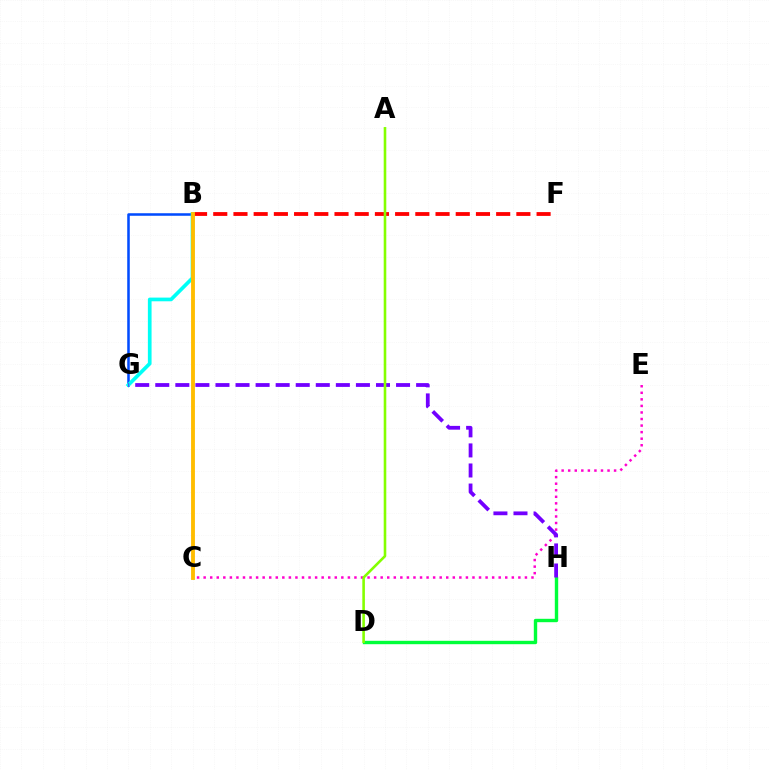{('D', 'H'): [{'color': '#00ff39', 'line_style': 'solid', 'thickness': 2.44}], ('B', 'G'): [{'color': '#004bff', 'line_style': 'solid', 'thickness': 1.83}, {'color': '#00fff6', 'line_style': 'solid', 'thickness': 2.66}], ('B', 'F'): [{'color': '#ff0000', 'line_style': 'dashed', 'thickness': 2.75}], ('C', 'E'): [{'color': '#ff00cf', 'line_style': 'dotted', 'thickness': 1.78}], ('G', 'H'): [{'color': '#7200ff', 'line_style': 'dashed', 'thickness': 2.73}], ('B', 'C'): [{'color': '#ffbd00', 'line_style': 'solid', 'thickness': 2.77}], ('A', 'D'): [{'color': '#84ff00', 'line_style': 'solid', 'thickness': 1.87}]}